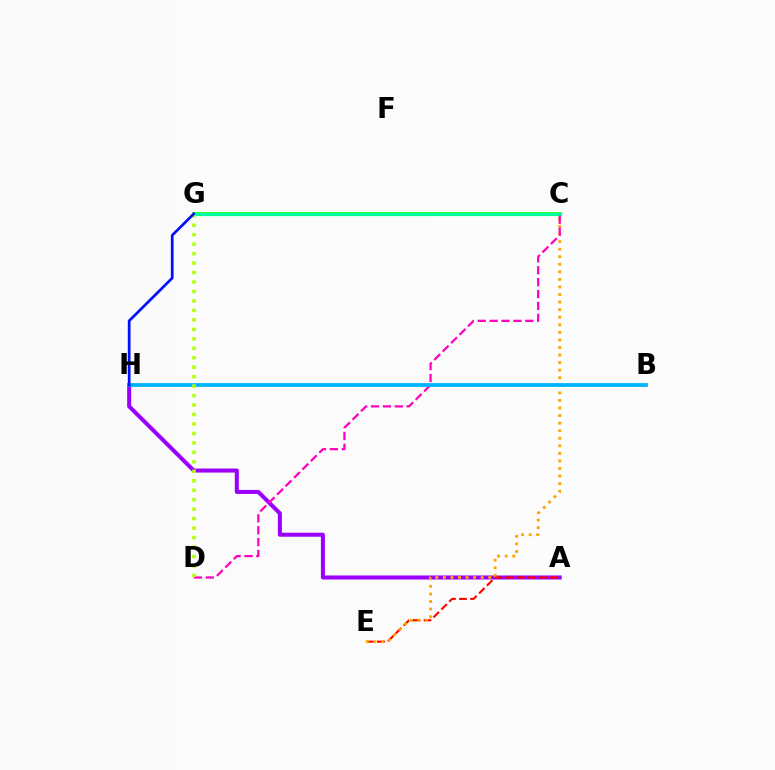{('A', 'H'): [{'color': '#9b00ff', 'line_style': 'solid', 'thickness': 2.9}], ('A', 'E'): [{'color': '#ff0000', 'line_style': 'dashed', 'thickness': 1.51}], ('C', 'G'): [{'color': '#08ff00', 'line_style': 'solid', 'thickness': 2.57}, {'color': '#00ff9d', 'line_style': 'solid', 'thickness': 2.29}], ('C', 'E'): [{'color': '#ffa500', 'line_style': 'dotted', 'thickness': 2.06}], ('C', 'D'): [{'color': '#ff00bd', 'line_style': 'dashed', 'thickness': 1.62}], ('B', 'H'): [{'color': '#00b5ff', 'line_style': 'solid', 'thickness': 2.72}], ('D', 'G'): [{'color': '#b3ff00', 'line_style': 'dotted', 'thickness': 2.57}], ('G', 'H'): [{'color': '#0010ff', 'line_style': 'solid', 'thickness': 1.96}]}